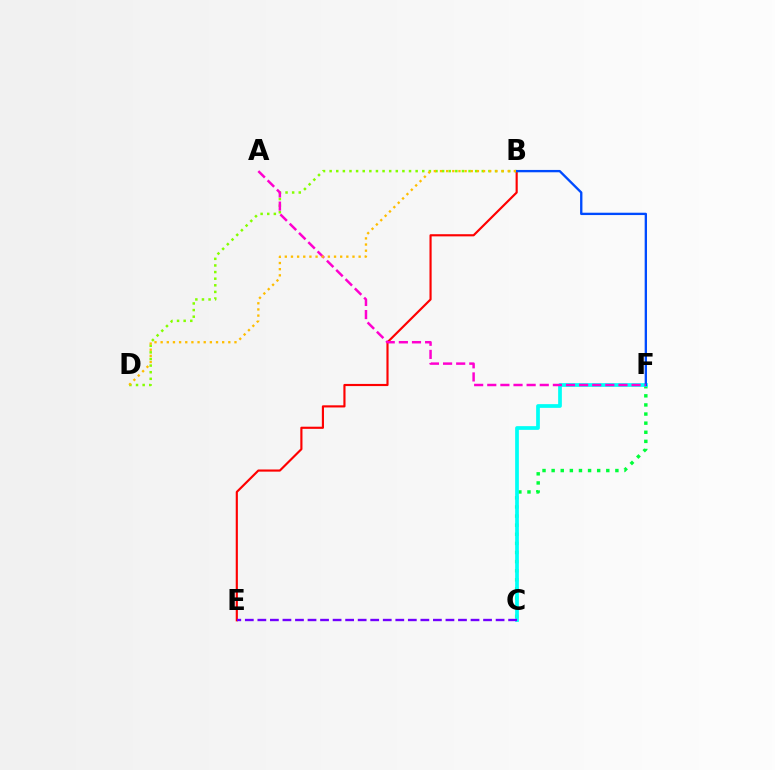{('C', 'F'): [{'color': '#00ff39', 'line_style': 'dotted', 'thickness': 2.47}, {'color': '#00fff6', 'line_style': 'solid', 'thickness': 2.68}], ('B', 'E'): [{'color': '#ff0000', 'line_style': 'solid', 'thickness': 1.55}], ('C', 'E'): [{'color': '#7200ff', 'line_style': 'dashed', 'thickness': 1.7}], ('B', 'D'): [{'color': '#84ff00', 'line_style': 'dotted', 'thickness': 1.8}, {'color': '#ffbd00', 'line_style': 'dotted', 'thickness': 1.67}], ('B', 'F'): [{'color': '#004bff', 'line_style': 'solid', 'thickness': 1.68}], ('A', 'F'): [{'color': '#ff00cf', 'line_style': 'dashed', 'thickness': 1.78}]}